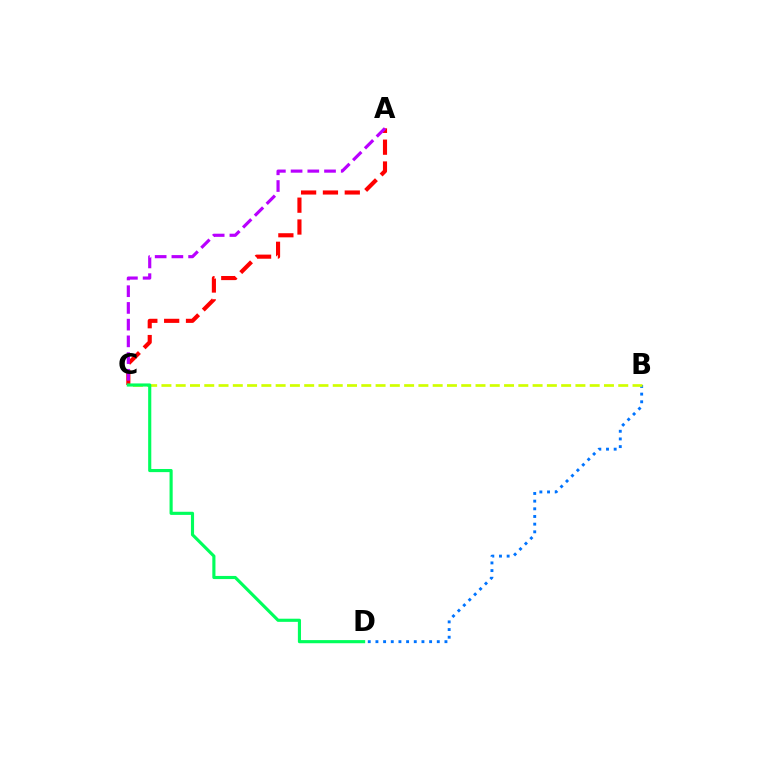{('A', 'C'): [{'color': '#ff0000', 'line_style': 'dashed', 'thickness': 2.97}, {'color': '#b900ff', 'line_style': 'dashed', 'thickness': 2.27}], ('B', 'D'): [{'color': '#0074ff', 'line_style': 'dotted', 'thickness': 2.08}], ('B', 'C'): [{'color': '#d1ff00', 'line_style': 'dashed', 'thickness': 1.94}], ('C', 'D'): [{'color': '#00ff5c', 'line_style': 'solid', 'thickness': 2.25}]}